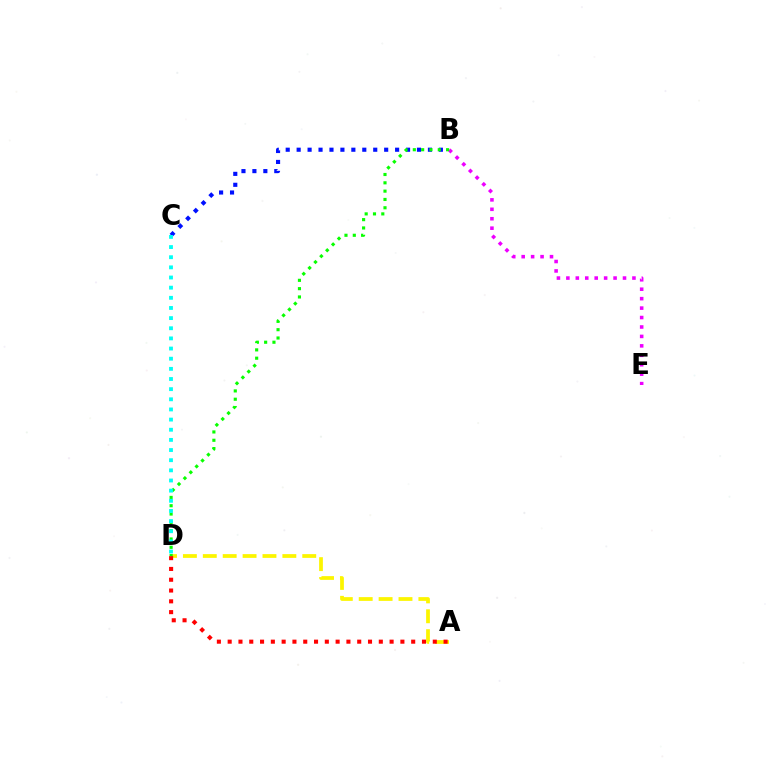{('A', 'D'): [{'color': '#fcf500', 'line_style': 'dashed', 'thickness': 2.7}, {'color': '#ff0000', 'line_style': 'dotted', 'thickness': 2.93}], ('B', 'C'): [{'color': '#0010ff', 'line_style': 'dotted', 'thickness': 2.97}], ('B', 'E'): [{'color': '#ee00ff', 'line_style': 'dotted', 'thickness': 2.56}], ('B', 'D'): [{'color': '#08ff00', 'line_style': 'dotted', 'thickness': 2.26}], ('C', 'D'): [{'color': '#00fff6', 'line_style': 'dotted', 'thickness': 2.76}]}